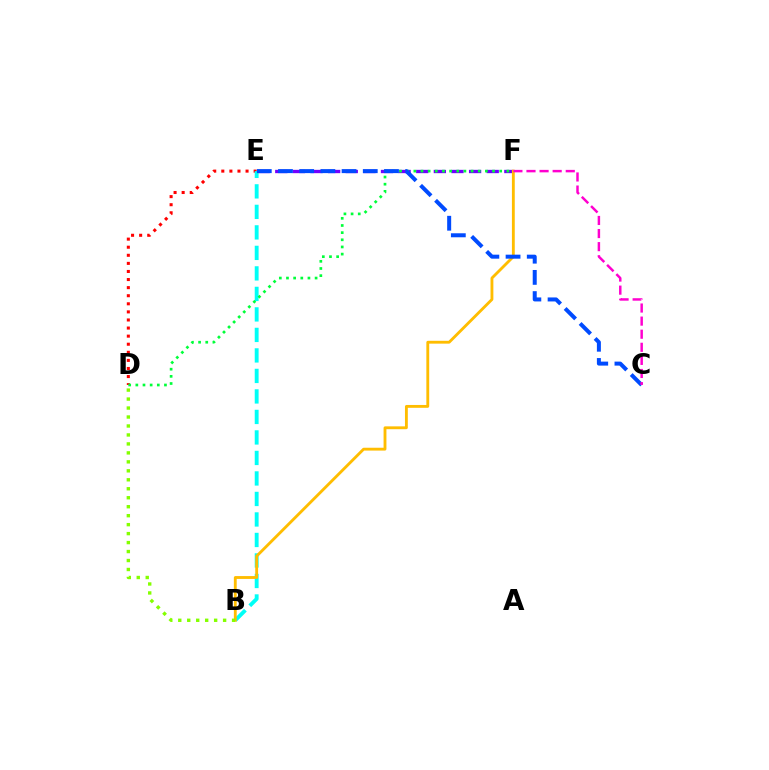{('E', 'F'): [{'color': '#7200ff', 'line_style': 'dashed', 'thickness': 2.39}], ('D', 'E'): [{'color': '#ff0000', 'line_style': 'dotted', 'thickness': 2.2}], ('B', 'E'): [{'color': '#00fff6', 'line_style': 'dashed', 'thickness': 2.79}], ('B', 'F'): [{'color': '#ffbd00', 'line_style': 'solid', 'thickness': 2.05}], ('D', 'F'): [{'color': '#00ff39', 'line_style': 'dotted', 'thickness': 1.94}], ('B', 'D'): [{'color': '#84ff00', 'line_style': 'dotted', 'thickness': 2.44}], ('C', 'E'): [{'color': '#004bff', 'line_style': 'dashed', 'thickness': 2.88}], ('C', 'F'): [{'color': '#ff00cf', 'line_style': 'dashed', 'thickness': 1.78}]}